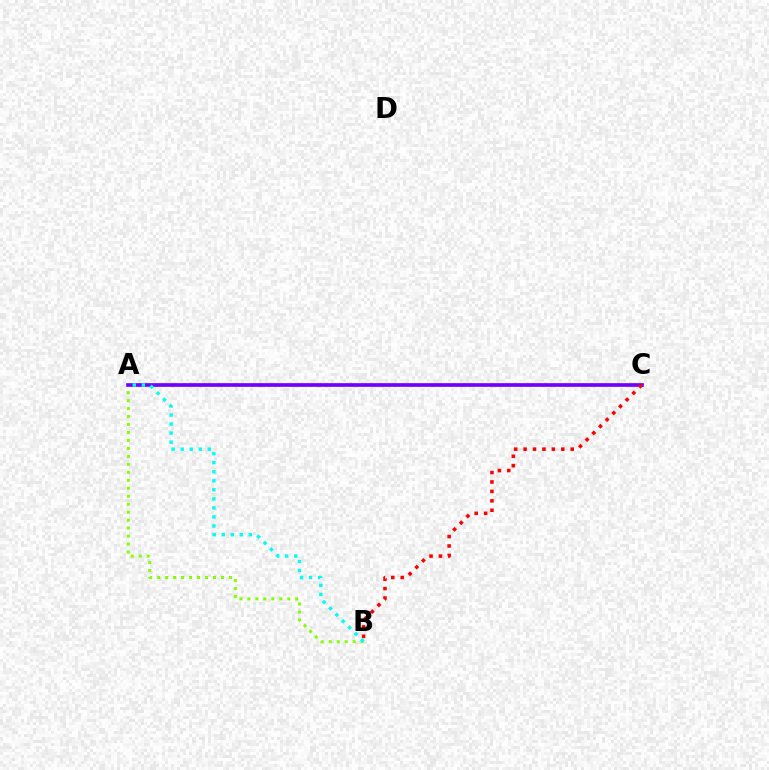{('A', 'B'): [{'color': '#84ff00', 'line_style': 'dotted', 'thickness': 2.17}, {'color': '#00fff6', 'line_style': 'dotted', 'thickness': 2.46}], ('A', 'C'): [{'color': '#7200ff', 'line_style': 'solid', 'thickness': 2.65}], ('B', 'C'): [{'color': '#ff0000', 'line_style': 'dotted', 'thickness': 2.56}]}